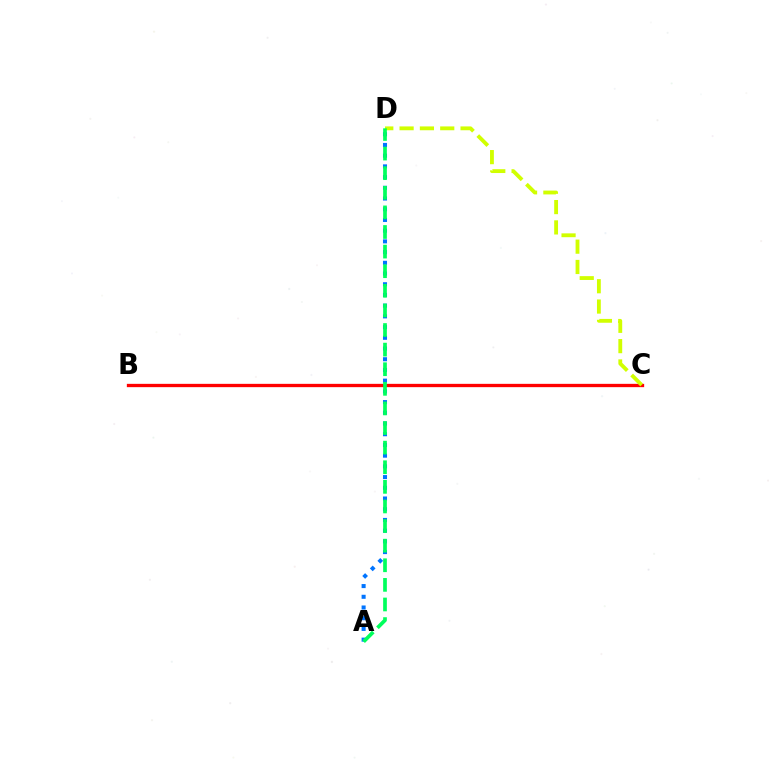{('B', 'C'): [{'color': '#b900ff', 'line_style': 'dashed', 'thickness': 1.82}, {'color': '#ff0000', 'line_style': 'solid', 'thickness': 2.39}], ('C', 'D'): [{'color': '#d1ff00', 'line_style': 'dashed', 'thickness': 2.76}], ('A', 'D'): [{'color': '#0074ff', 'line_style': 'dotted', 'thickness': 2.91}, {'color': '#00ff5c', 'line_style': 'dashed', 'thickness': 2.66}]}